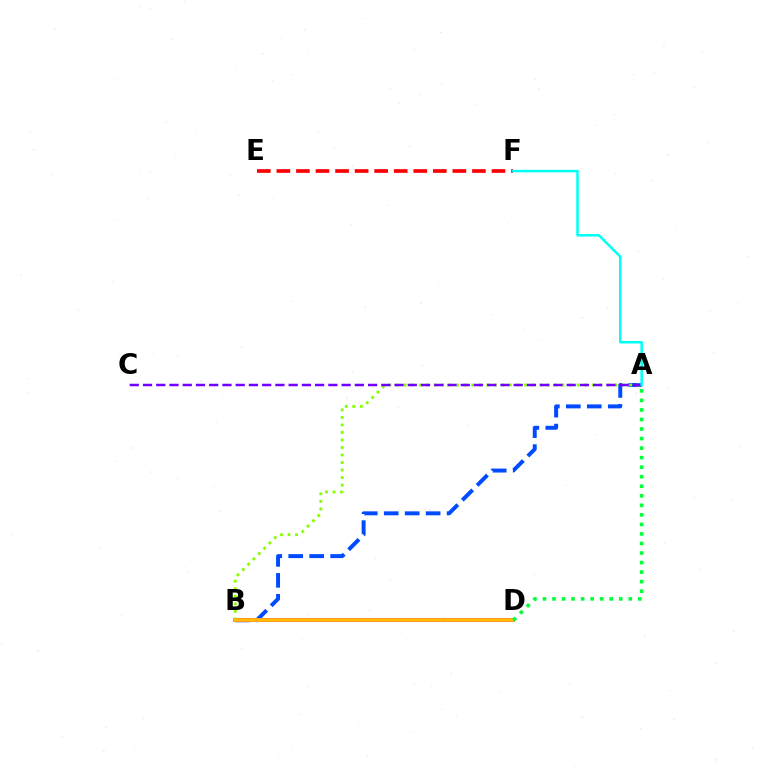{('A', 'B'): [{'color': '#004bff', 'line_style': 'dashed', 'thickness': 2.85}, {'color': '#84ff00', 'line_style': 'dotted', 'thickness': 2.04}], ('E', 'F'): [{'color': '#ff0000', 'line_style': 'dashed', 'thickness': 2.66}], ('B', 'D'): [{'color': '#ff00cf', 'line_style': 'solid', 'thickness': 2.85}, {'color': '#ffbd00', 'line_style': 'solid', 'thickness': 2.6}], ('A', 'C'): [{'color': '#7200ff', 'line_style': 'dashed', 'thickness': 1.8}], ('A', 'F'): [{'color': '#00fff6', 'line_style': 'solid', 'thickness': 1.82}], ('A', 'D'): [{'color': '#00ff39', 'line_style': 'dotted', 'thickness': 2.59}]}